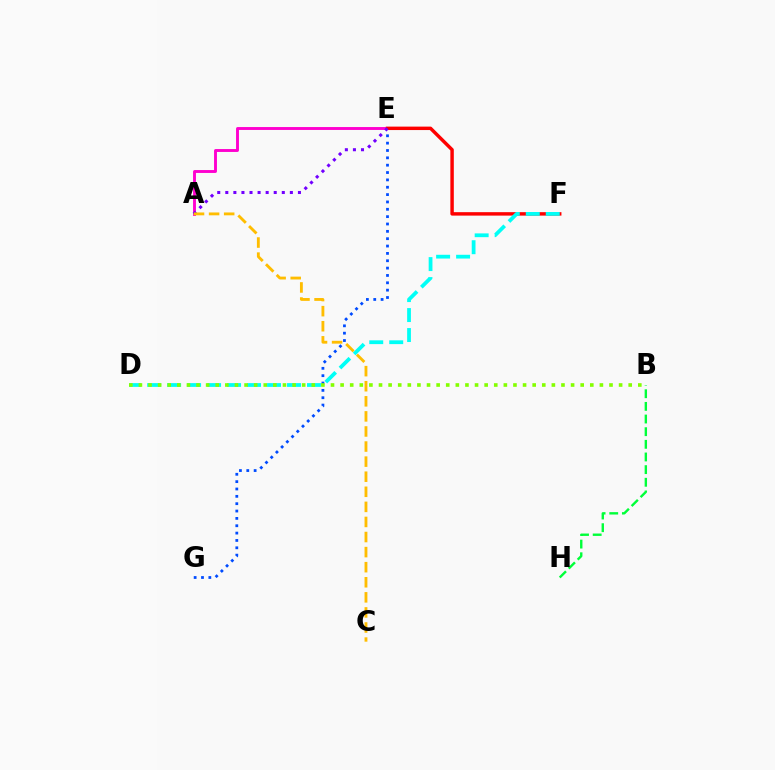{('E', 'G'): [{'color': '#004bff', 'line_style': 'dotted', 'thickness': 2.0}], ('A', 'E'): [{'color': '#ff00cf', 'line_style': 'solid', 'thickness': 2.08}, {'color': '#7200ff', 'line_style': 'dotted', 'thickness': 2.19}], ('E', 'F'): [{'color': '#ff0000', 'line_style': 'solid', 'thickness': 2.48}], ('A', 'C'): [{'color': '#ffbd00', 'line_style': 'dashed', 'thickness': 2.05}], ('B', 'H'): [{'color': '#00ff39', 'line_style': 'dashed', 'thickness': 1.72}], ('D', 'F'): [{'color': '#00fff6', 'line_style': 'dashed', 'thickness': 2.71}], ('B', 'D'): [{'color': '#84ff00', 'line_style': 'dotted', 'thickness': 2.61}]}